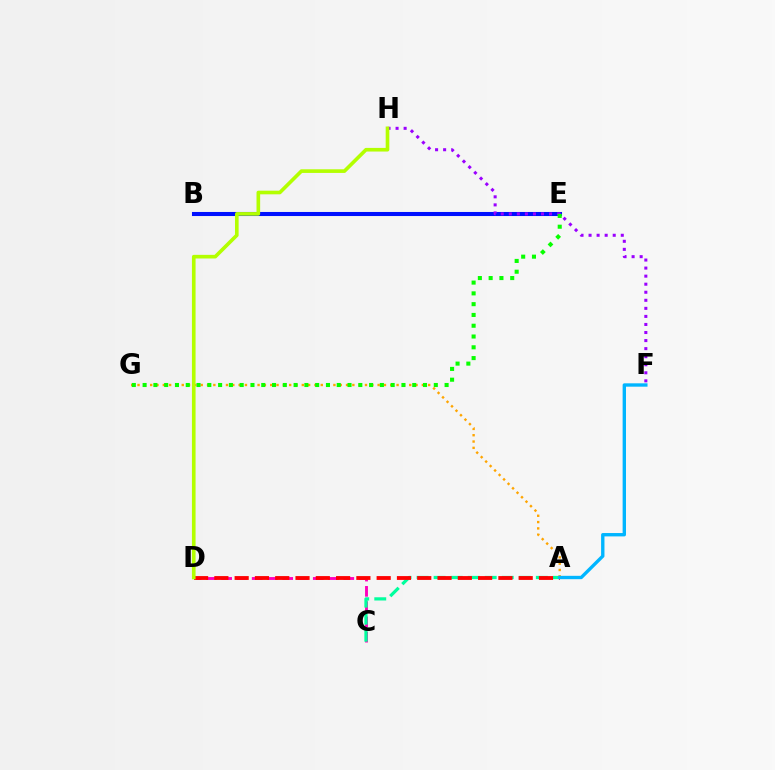{('B', 'E'): [{'color': '#0010ff', 'line_style': 'solid', 'thickness': 2.93}], ('C', 'D'): [{'color': '#ff00bd', 'line_style': 'dashed', 'thickness': 2.07}], ('A', 'C'): [{'color': '#00ff9d', 'line_style': 'dashed', 'thickness': 2.31}], ('F', 'H'): [{'color': '#9b00ff', 'line_style': 'dotted', 'thickness': 2.19}], ('A', 'G'): [{'color': '#ffa500', 'line_style': 'dotted', 'thickness': 1.72}], ('E', 'G'): [{'color': '#08ff00', 'line_style': 'dotted', 'thickness': 2.93}], ('A', 'D'): [{'color': '#ff0000', 'line_style': 'dashed', 'thickness': 2.76}], ('D', 'H'): [{'color': '#b3ff00', 'line_style': 'solid', 'thickness': 2.62}], ('A', 'F'): [{'color': '#00b5ff', 'line_style': 'solid', 'thickness': 2.42}]}